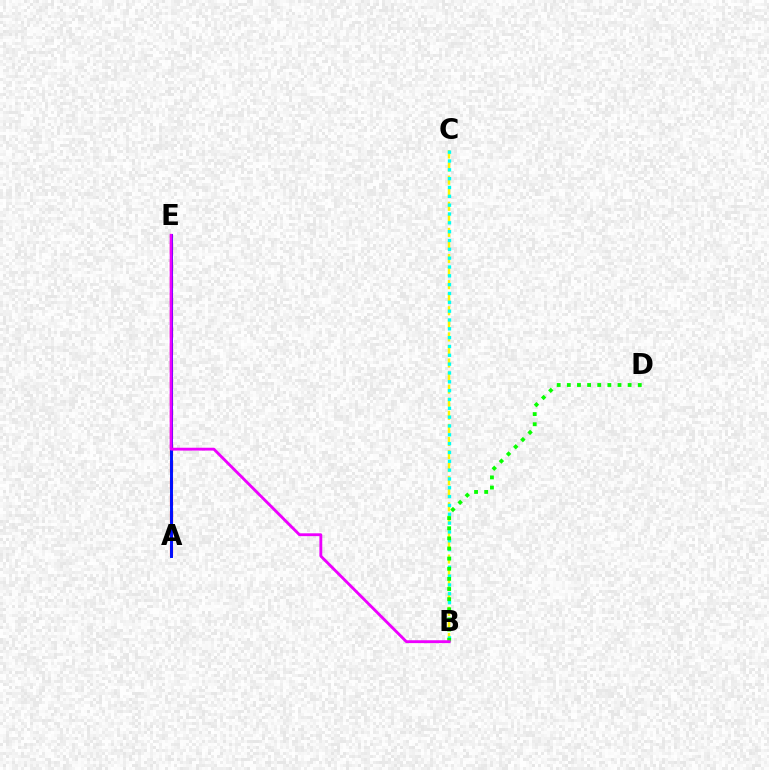{('B', 'C'): [{'color': '#fcf500', 'line_style': 'dashed', 'thickness': 1.78}, {'color': '#00fff6', 'line_style': 'dotted', 'thickness': 2.4}], ('A', 'E'): [{'color': '#ff0000', 'line_style': 'dashed', 'thickness': 2.28}, {'color': '#0010ff', 'line_style': 'solid', 'thickness': 2.12}], ('B', 'D'): [{'color': '#08ff00', 'line_style': 'dotted', 'thickness': 2.75}], ('B', 'E'): [{'color': '#ee00ff', 'line_style': 'solid', 'thickness': 2.05}]}